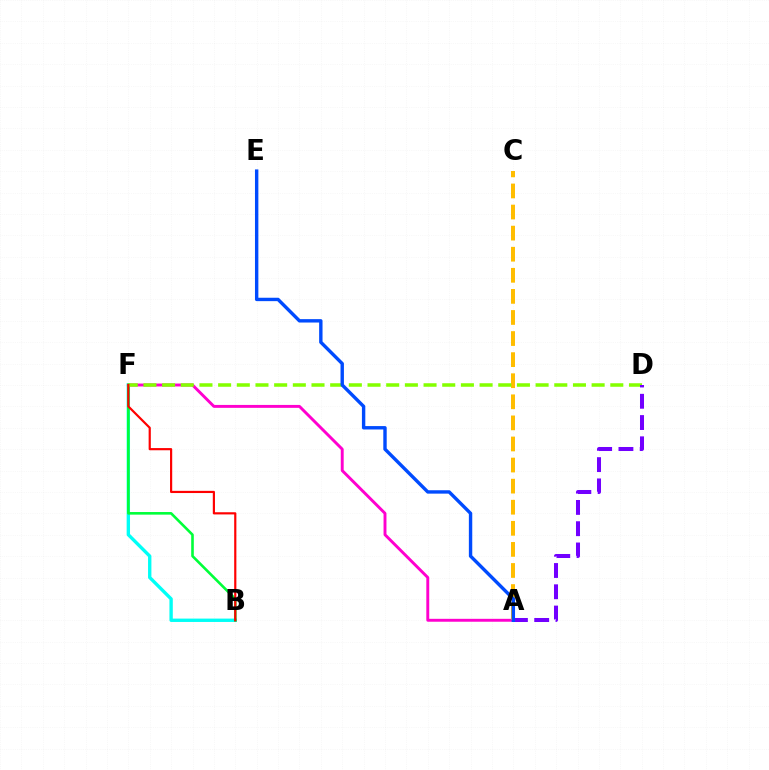{('A', 'F'): [{'color': '#ff00cf', 'line_style': 'solid', 'thickness': 2.1}], ('B', 'F'): [{'color': '#00fff6', 'line_style': 'solid', 'thickness': 2.42}, {'color': '#00ff39', 'line_style': 'solid', 'thickness': 1.88}, {'color': '#ff0000', 'line_style': 'solid', 'thickness': 1.57}], ('A', 'C'): [{'color': '#ffbd00', 'line_style': 'dashed', 'thickness': 2.86}], ('D', 'F'): [{'color': '#84ff00', 'line_style': 'dashed', 'thickness': 2.54}], ('A', 'D'): [{'color': '#7200ff', 'line_style': 'dashed', 'thickness': 2.89}], ('A', 'E'): [{'color': '#004bff', 'line_style': 'solid', 'thickness': 2.44}]}